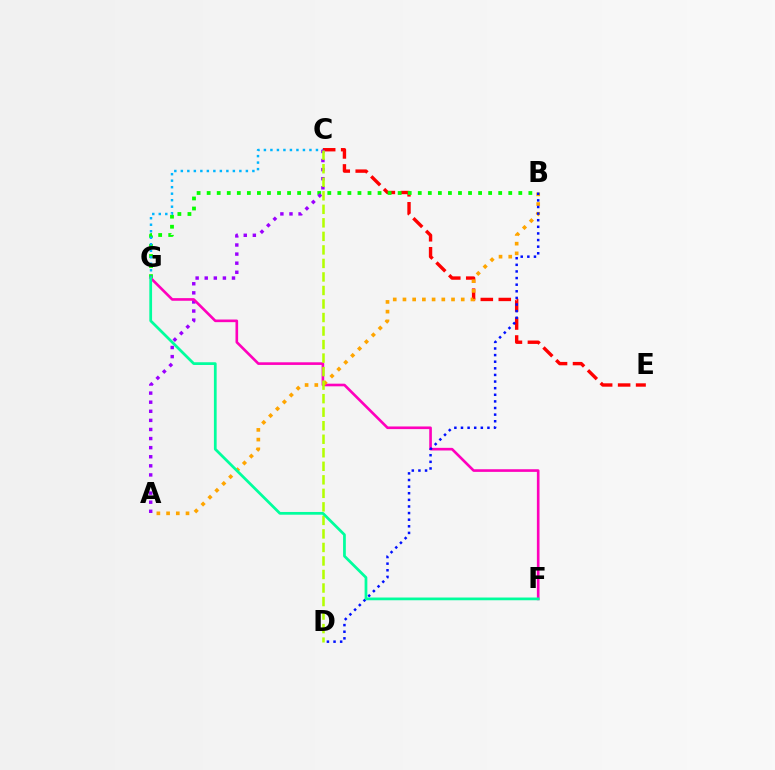{('C', 'E'): [{'color': '#ff0000', 'line_style': 'dashed', 'thickness': 2.44}], ('B', 'G'): [{'color': '#08ff00', 'line_style': 'dotted', 'thickness': 2.73}], ('C', 'G'): [{'color': '#00b5ff', 'line_style': 'dotted', 'thickness': 1.77}], ('A', 'C'): [{'color': '#9b00ff', 'line_style': 'dotted', 'thickness': 2.47}], ('F', 'G'): [{'color': '#ff00bd', 'line_style': 'solid', 'thickness': 1.9}, {'color': '#00ff9d', 'line_style': 'solid', 'thickness': 1.97}], ('A', 'B'): [{'color': '#ffa500', 'line_style': 'dotted', 'thickness': 2.64}], ('C', 'D'): [{'color': '#b3ff00', 'line_style': 'dashed', 'thickness': 1.84}], ('B', 'D'): [{'color': '#0010ff', 'line_style': 'dotted', 'thickness': 1.8}]}